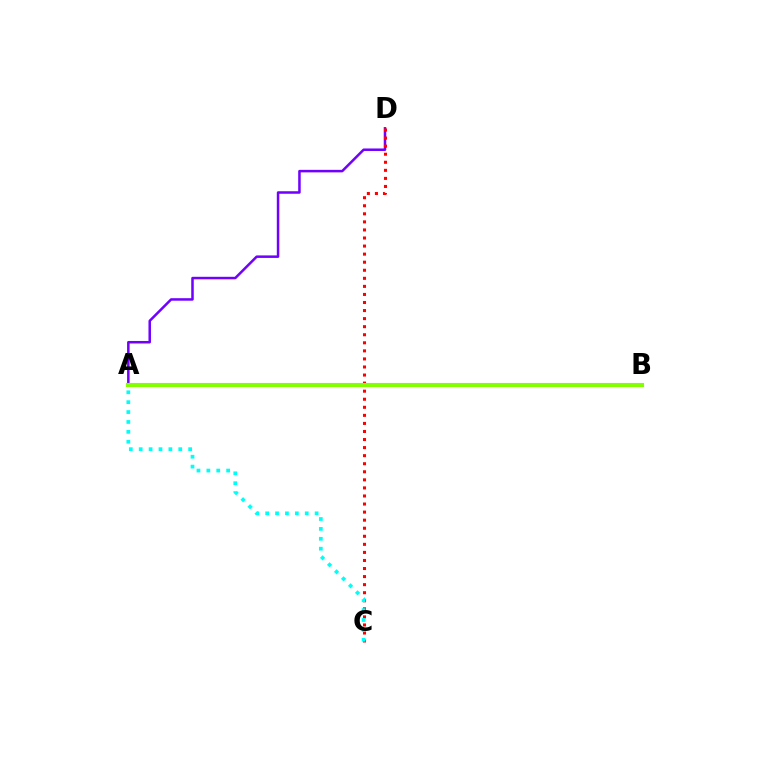{('A', 'D'): [{'color': '#7200ff', 'line_style': 'solid', 'thickness': 1.81}], ('C', 'D'): [{'color': '#ff0000', 'line_style': 'dotted', 'thickness': 2.19}], ('A', 'C'): [{'color': '#00fff6', 'line_style': 'dotted', 'thickness': 2.69}], ('A', 'B'): [{'color': '#84ff00', 'line_style': 'solid', 'thickness': 2.95}]}